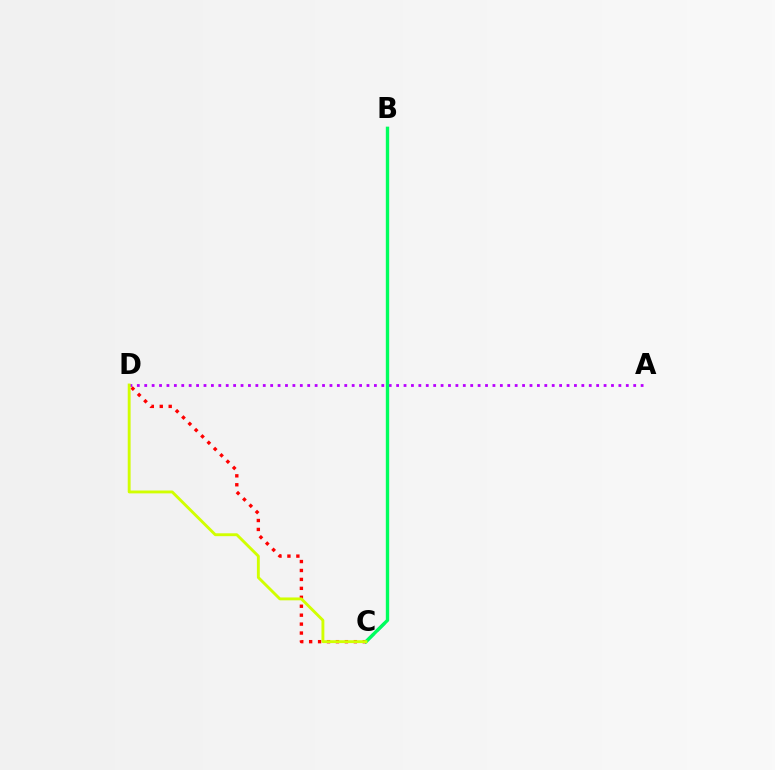{('B', 'C'): [{'color': '#0074ff', 'line_style': 'dashed', 'thickness': 2.09}, {'color': '#00ff5c', 'line_style': 'solid', 'thickness': 2.41}], ('A', 'D'): [{'color': '#b900ff', 'line_style': 'dotted', 'thickness': 2.01}], ('C', 'D'): [{'color': '#ff0000', 'line_style': 'dotted', 'thickness': 2.43}, {'color': '#d1ff00', 'line_style': 'solid', 'thickness': 2.07}]}